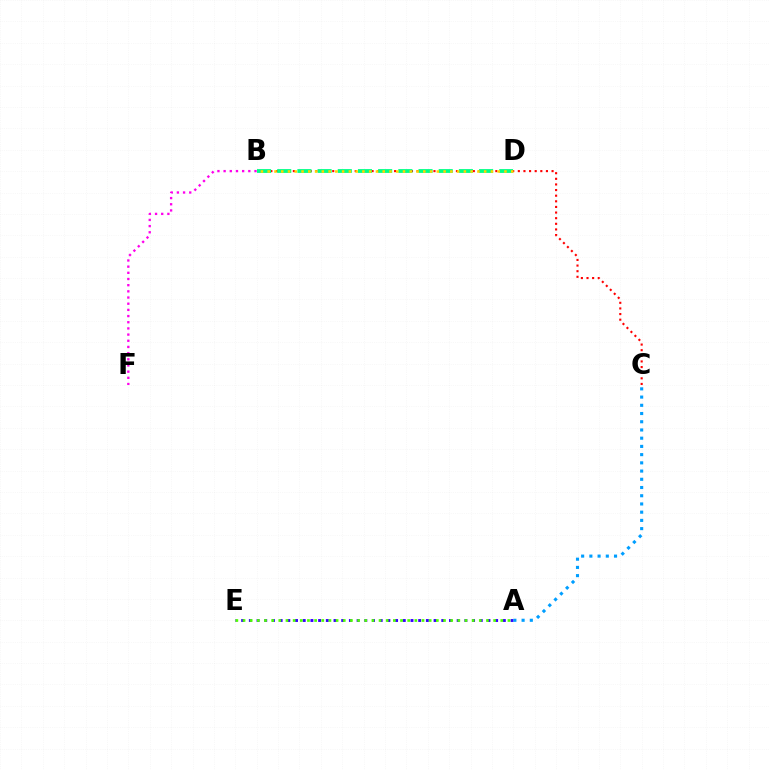{('B', 'F'): [{'color': '#ff00ed', 'line_style': 'dotted', 'thickness': 1.68}], ('B', 'C'): [{'color': '#ff0000', 'line_style': 'dotted', 'thickness': 1.53}], ('A', 'E'): [{'color': '#3700ff', 'line_style': 'dotted', 'thickness': 2.09}, {'color': '#4fff00', 'line_style': 'dotted', 'thickness': 1.95}], ('B', 'D'): [{'color': '#00ff86', 'line_style': 'dashed', 'thickness': 2.74}, {'color': '#ffd500', 'line_style': 'dotted', 'thickness': 1.84}], ('A', 'C'): [{'color': '#009eff', 'line_style': 'dotted', 'thickness': 2.23}]}